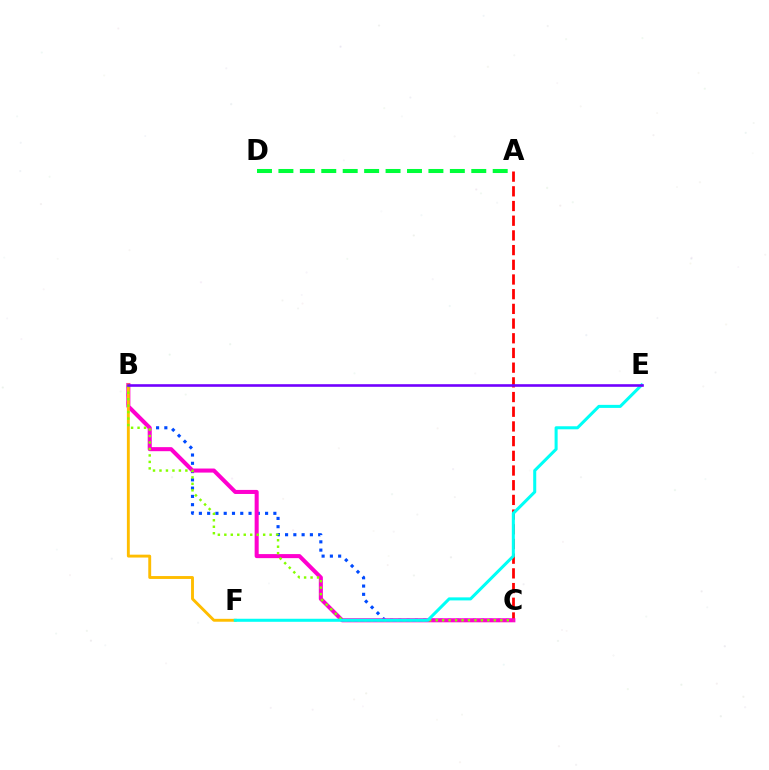{('B', 'C'): [{'color': '#004bff', 'line_style': 'dotted', 'thickness': 2.25}, {'color': '#ff00cf', 'line_style': 'solid', 'thickness': 2.92}, {'color': '#84ff00', 'line_style': 'dotted', 'thickness': 1.76}], ('A', 'C'): [{'color': '#ff0000', 'line_style': 'dashed', 'thickness': 2.0}], ('B', 'F'): [{'color': '#ffbd00', 'line_style': 'solid', 'thickness': 2.08}], ('E', 'F'): [{'color': '#00fff6', 'line_style': 'solid', 'thickness': 2.19}], ('B', 'E'): [{'color': '#7200ff', 'line_style': 'solid', 'thickness': 1.89}], ('A', 'D'): [{'color': '#00ff39', 'line_style': 'dashed', 'thickness': 2.91}]}